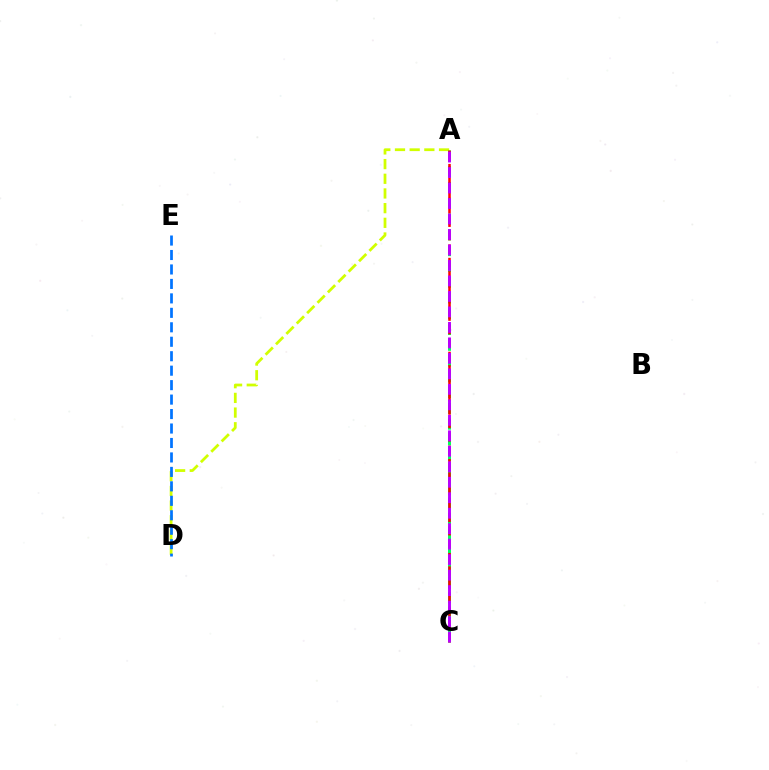{('A', 'D'): [{'color': '#d1ff00', 'line_style': 'dashed', 'thickness': 1.99}], ('A', 'C'): [{'color': '#00ff5c', 'line_style': 'dashed', 'thickness': 2.14}, {'color': '#ff0000', 'line_style': 'dashed', 'thickness': 1.82}, {'color': '#b900ff', 'line_style': 'dashed', 'thickness': 2.1}], ('D', 'E'): [{'color': '#0074ff', 'line_style': 'dashed', 'thickness': 1.96}]}